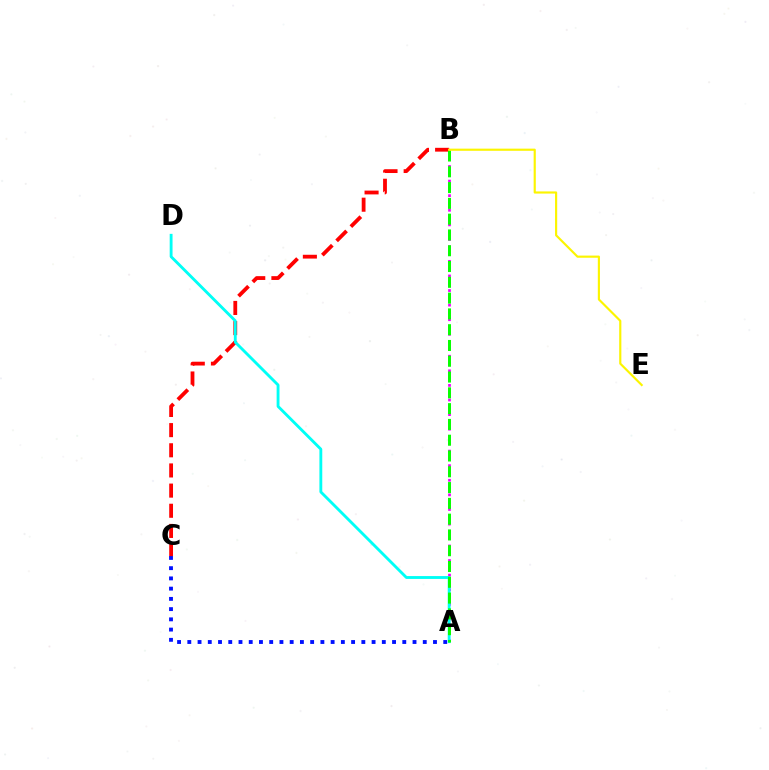{('A', 'C'): [{'color': '#0010ff', 'line_style': 'dotted', 'thickness': 2.78}], ('B', 'C'): [{'color': '#ff0000', 'line_style': 'dashed', 'thickness': 2.74}], ('A', 'B'): [{'color': '#ee00ff', 'line_style': 'dotted', 'thickness': 1.98}, {'color': '#08ff00', 'line_style': 'dashed', 'thickness': 2.14}], ('A', 'D'): [{'color': '#00fff6', 'line_style': 'solid', 'thickness': 2.06}], ('B', 'E'): [{'color': '#fcf500', 'line_style': 'solid', 'thickness': 1.55}]}